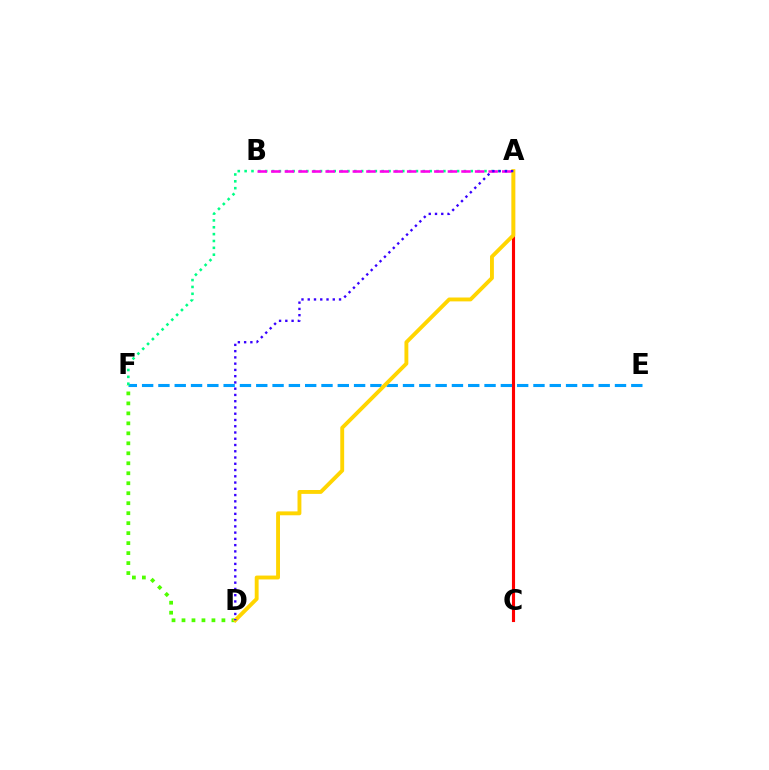{('A', 'C'): [{'color': '#ff0000', 'line_style': 'solid', 'thickness': 2.24}], ('E', 'F'): [{'color': '#009eff', 'line_style': 'dashed', 'thickness': 2.22}], ('D', 'F'): [{'color': '#4fff00', 'line_style': 'dotted', 'thickness': 2.71}], ('A', 'F'): [{'color': '#00ff86', 'line_style': 'dotted', 'thickness': 1.86}], ('A', 'B'): [{'color': '#ff00ed', 'line_style': 'dashed', 'thickness': 1.85}], ('A', 'D'): [{'color': '#ffd500', 'line_style': 'solid', 'thickness': 2.79}, {'color': '#3700ff', 'line_style': 'dotted', 'thickness': 1.7}]}